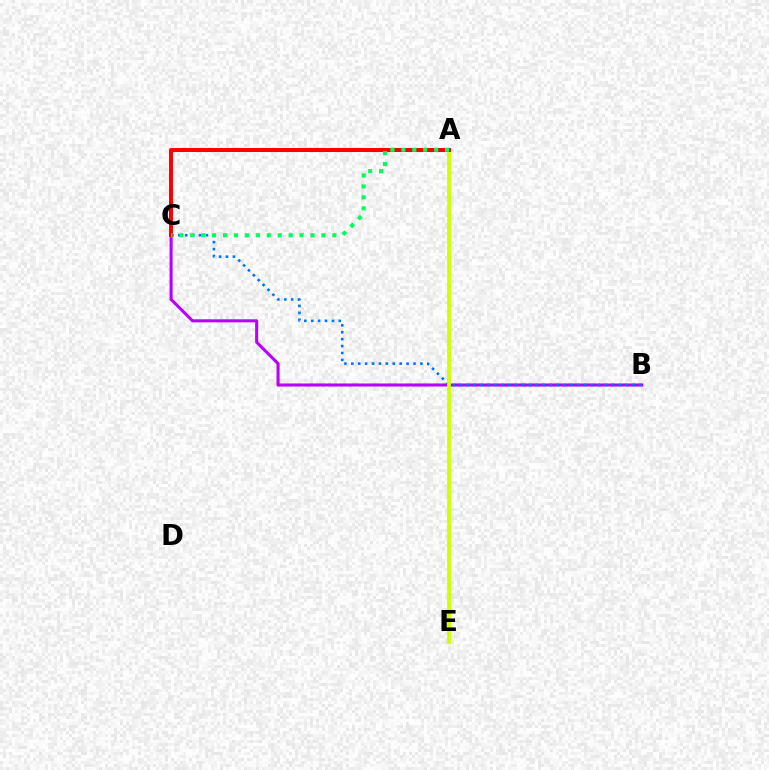{('B', 'C'): [{'color': '#b900ff', 'line_style': 'solid', 'thickness': 2.21}, {'color': '#0074ff', 'line_style': 'dotted', 'thickness': 1.88}], ('A', 'E'): [{'color': '#d1ff00', 'line_style': 'solid', 'thickness': 2.71}], ('A', 'C'): [{'color': '#ff0000', 'line_style': 'solid', 'thickness': 2.87}, {'color': '#00ff5c', 'line_style': 'dotted', 'thickness': 2.97}]}